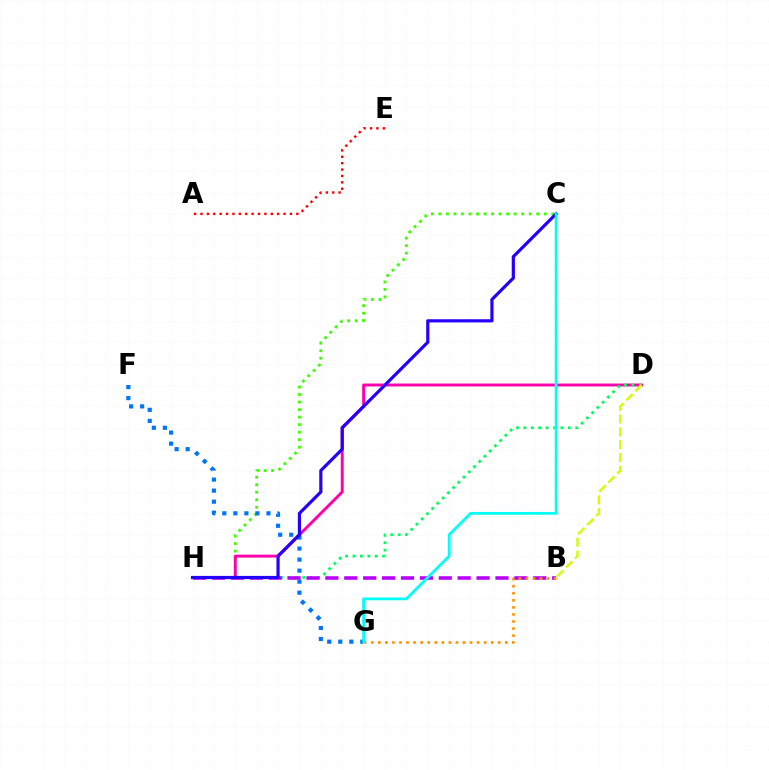{('C', 'H'): [{'color': '#3dff00', 'line_style': 'dotted', 'thickness': 2.05}, {'color': '#2500ff', 'line_style': 'solid', 'thickness': 2.29}], ('D', 'H'): [{'color': '#ff00ac', 'line_style': 'solid', 'thickness': 2.11}, {'color': '#00ff5c', 'line_style': 'dotted', 'thickness': 2.01}], ('A', 'E'): [{'color': '#ff0000', 'line_style': 'dotted', 'thickness': 1.74}], ('B', 'H'): [{'color': '#b900ff', 'line_style': 'dashed', 'thickness': 2.57}], ('F', 'G'): [{'color': '#0074ff', 'line_style': 'dotted', 'thickness': 3.0}], ('B', 'G'): [{'color': '#ff9400', 'line_style': 'dotted', 'thickness': 1.92}], ('C', 'G'): [{'color': '#00fff6', 'line_style': 'solid', 'thickness': 1.99}], ('B', 'D'): [{'color': '#d1ff00', 'line_style': 'dashed', 'thickness': 1.74}]}